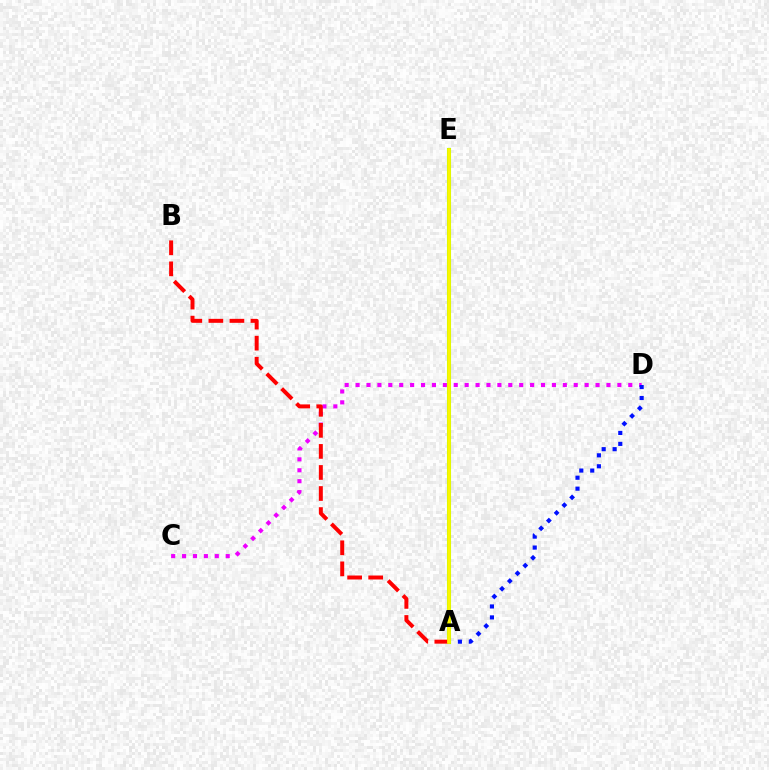{('C', 'D'): [{'color': '#ee00ff', 'line_style': 'dotted', 'thickness': 2.96}], ('A', 'D'): [{'color': '#0010ff', 'line_style': 'dotted', 'thickness': 2.97}], ('A', 'E'): [{'color': '#00fff6', 'line_style': 'dotted', 'thickness': 2.73}, {'color': '#08ff00', 'line_style': 'solid', 'thickness': 2.92}, {'color': '#fcf500', 'line_style': 'solid', 'thickness': 2.73}], ('A', 'B'): [{'color': '#ff0000', 'line_style': 'dashed', 'thickness': 2.86}]}